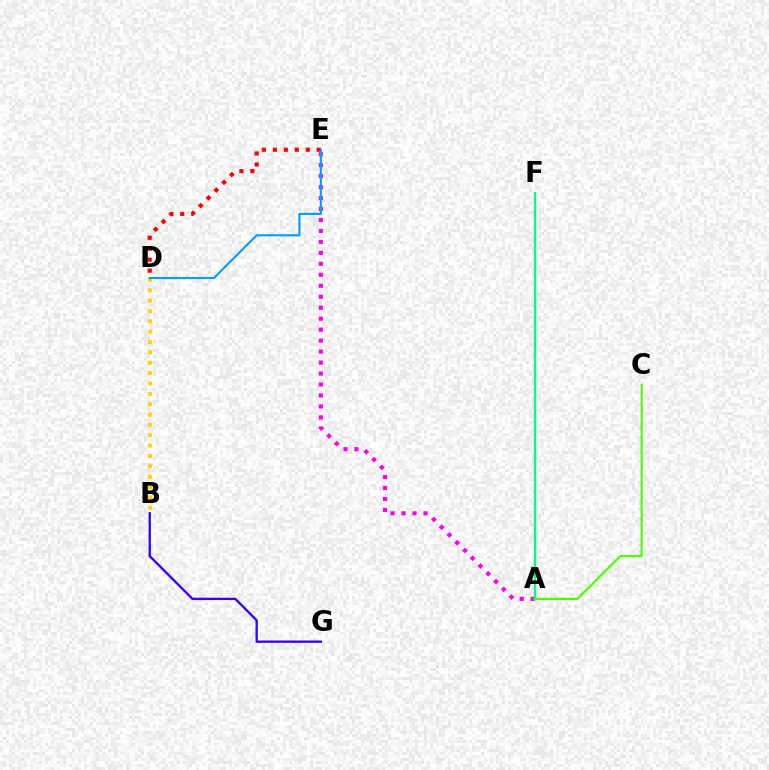{('A', 'E'): [{'color': '#ff00ed', 'line_style': 'dotted', 'thickness': 2.98}], ('D', 'E'): [{'color': '#ff0000', 'line_style': 'dotted', 'thickness': 2.98}, {'color': '#009eff', 'line_style': 'solid', 'thickness': 1.51}], ('A', 'F'): [{'color': '#00ff86', 'line_style': 'solid', 'thickness': 1.62}], ('B', 'D'): [{'color': '#ffd500', 'line_style': 'dotted', 'thickness': 2.81}], ('B', 'G'): [{'color': '#3700ff', 'line_style': 'solid', 'thickness': 1.67}], ('A', 'C'): [{'color': '#4fff00', 'line_style': 'solid', 'thickness': 1.58}]}